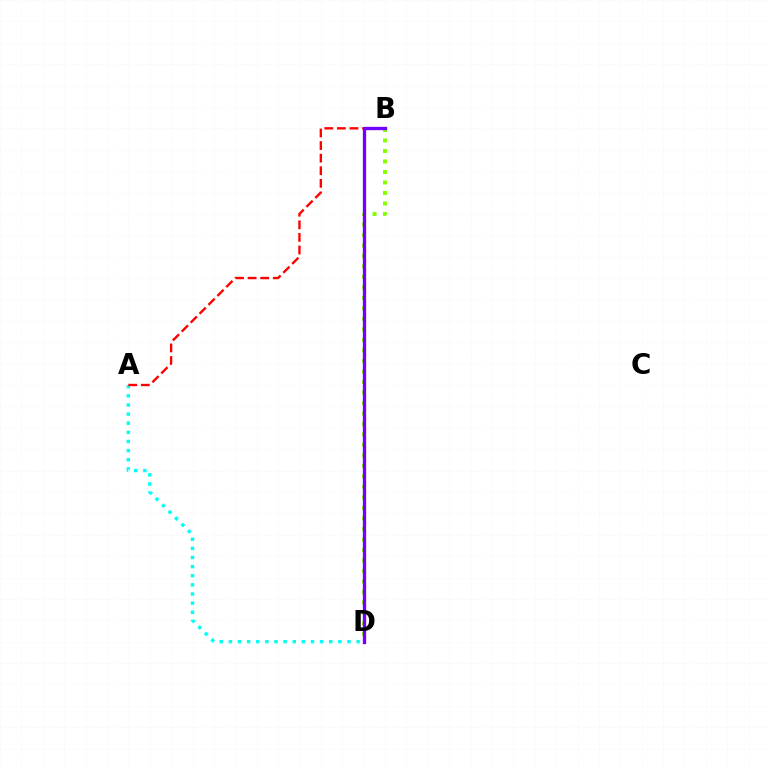{('B', 'D'): [{'color': '#84ff00', 'line_style': 'dotted', 'thickness': 2.85}, {'color': '#7200ff', 'line_style': 'solid', 'thickness': 2.39}], ('A', 'D'): [{'color': '#00fff6', 'line_style': 'dotted', 'thickness': 2.48}], ('A', 'B'): [{'color': '#ff0000', 'line_style': 'dashed', 'thickness': 1.71}]}